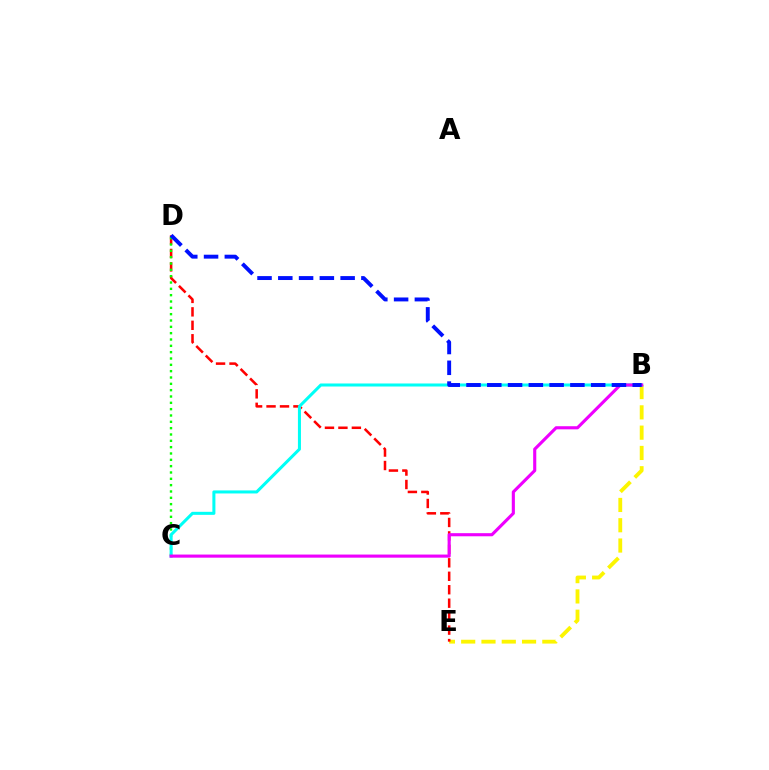{('B', 'E'): [{'color': '#fcf500', 'line_style': 'dashed', 'thickness': 2.76}], ('D', 'E'): [{'color': '#ff0000', 'line_style': 'dashed', 'thickness': 1.83}], ('C', 'D'): [{'color': '#08ff00', 'line_style': 'dotted', 'thickness': 1.72}], ('B', 'C'): [{'color': '#00fff6', 'line_style': 'solid', 'thickness': 2.19}, {'color': '#ee00ff', 'line_style': 'solid', 'thickness': 2.24}], ('B', 'D'): [{'color': '#0010ff', 'line_style': 'dashed', 'thickness': 2.82}]}